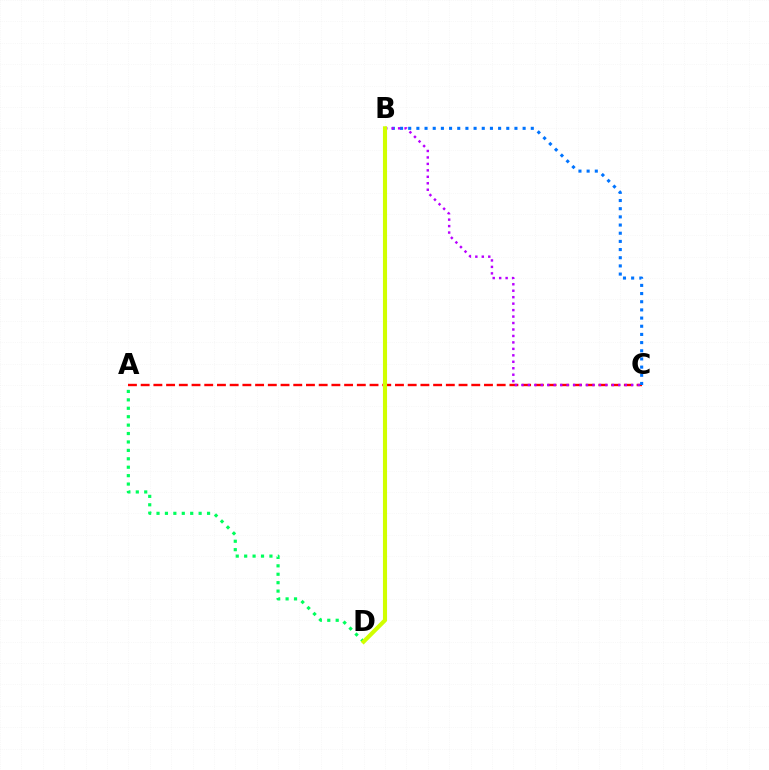{('A', 'C'): [{'color': '#ff0000', 'line_style': 'dashed', 'thickness': 1.73}], ('A', 'D'): [{'color': '#00ff5c', 'line_style': 'dotted', 'thickness': 2.29}], ('B', 'C'): [{'color': '#0074ff', 'line_style': 'dotted', 'thickness': 2.22}, {'color': '#b900ff', 'line_style': 'dotted', 'thickness': 1.76}], ('B', 'D'): [{'color': '#d1ff00', 'line_style': 'solid', 'thickness': 2.95}]}